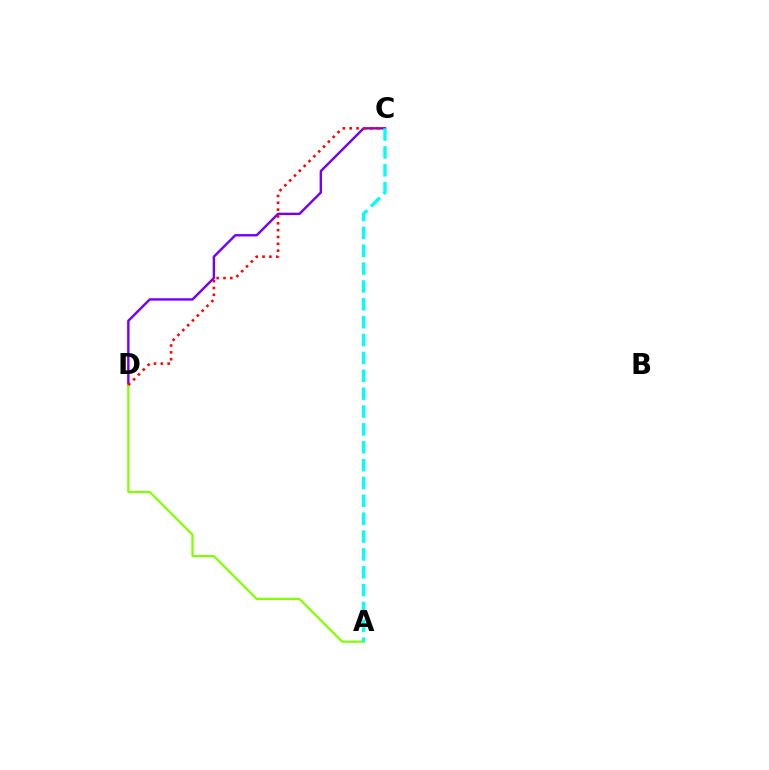{('C', 'D'): [{'color': '#7200ff', 'line_style': 'solid', 'thickness': 1.73}, {'color': '#ff0000', 'line_style': 'dotted', 'thickness': 1.86}], ('A', 'D'): [{'color': '#84ff00', 'line_style': 'solid', 'thickness': 1.6}], ('A', 'C'): [{'color': '#00fff6', 'line_style': 'dashed', 'thickness': 2.43}]}